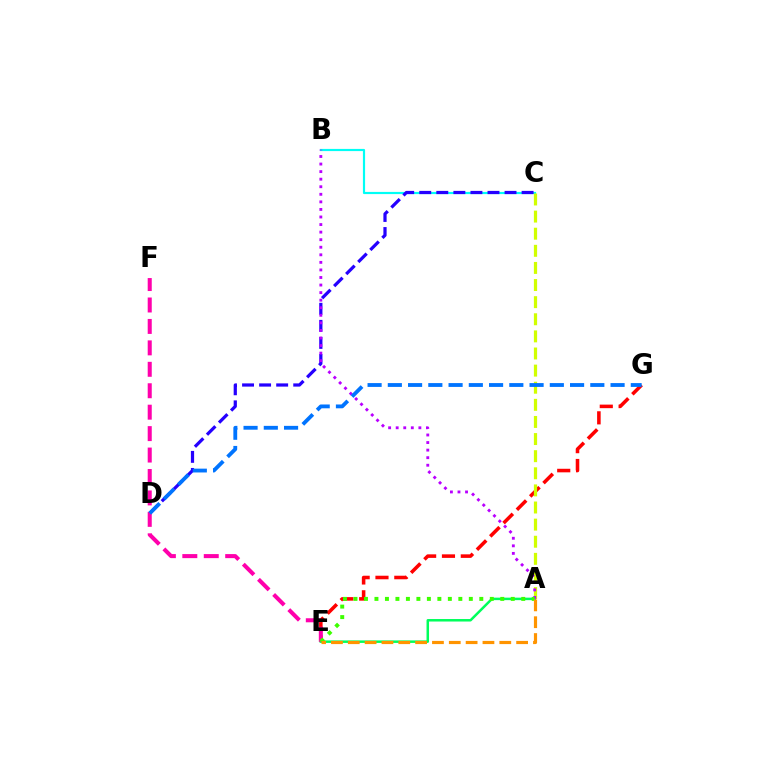{('B', 'C'): [{'color': '#00fff6', 'line_style': 'solid', 'thickness': 1.57}], ('E', 'G'): [{'color': '#ff0000', 'line_style': 'dashed', 'thickness': 2.56}], ('A', 'E'): [{'color': '#00ff5c', 'line_style': 'solid', 'thickness': 1.8}, {'color': '#3dff00', 'line_style': 'dotted', 'thickness': 2.85}, {'color': '#ff9400', 'line_style': 'dashed', 'thickness': 2.29}], ('A', 'C'): [{'color': '#d1ff00', 'line_style': 'dashed', 'thickness': 2.32}], ('C', 'D'): [{'color': '#2500ff', 'line_style': 'dashed', 'thickness': 2.32}], ('A', 'B'): [{'color': '#b900ff', 'line_style': 'dotted', 'thickness': 2.05}], ('E', 'F'): [{'color': '#ff00ac', 'line_style': 'dashed', 'thickness': 2.91}], ('D', 'G'): [{'color': '#0074ff', 'line_style': 'dashed', 'thickness': 2.75}]}